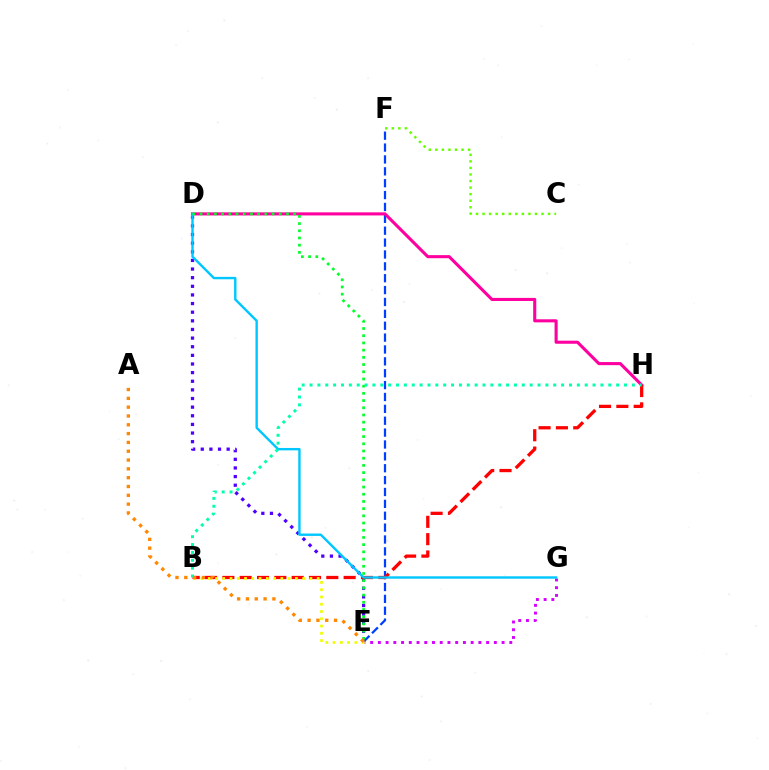{('D', 'E'): [{'color': '#4f00ff', 'line_style': 'dotted', 'thickness': 2.35}, {'color': '#00ff27', 'line_style': 'dotted', 'thickness': 1.96}], ('E', 'F'): [{'color': '#003fff', 'line_style': 'dashed', 'thickness': 1.61}], ('D', 'H'): [{'color': '#ff00a0', 'line_style': 'solid', 'thickness': 2.22}], ('E', 'G'): [{'color': '#d600ff', 'line_style': 'dotted', 'thickness': 2.1}], ('B', 'H'): [{'color': '#ff0000', 'line_style': 'dashed', 'thickness': 2.35}, {'color': '#00ffaf', 'line_style': 'dotted', 'thickness': 2.14}], ('D', 'G'): [{'color': '#00c7ff', 'line_style': 'solid', 'thickness': 1.73}], ('C', 'F'): [{'color': '#66ff00', 'line_style': 'dotted', 'thickness': 1.78}], ('B', 'E'): [{'color': '#eeff00', 'line_style': 'dotted', 'thickness': 1.97}], ('A', 'E'): [{'color': '#ff8800', 'line_style': 'dotted', 'thickness': 2.39}]}